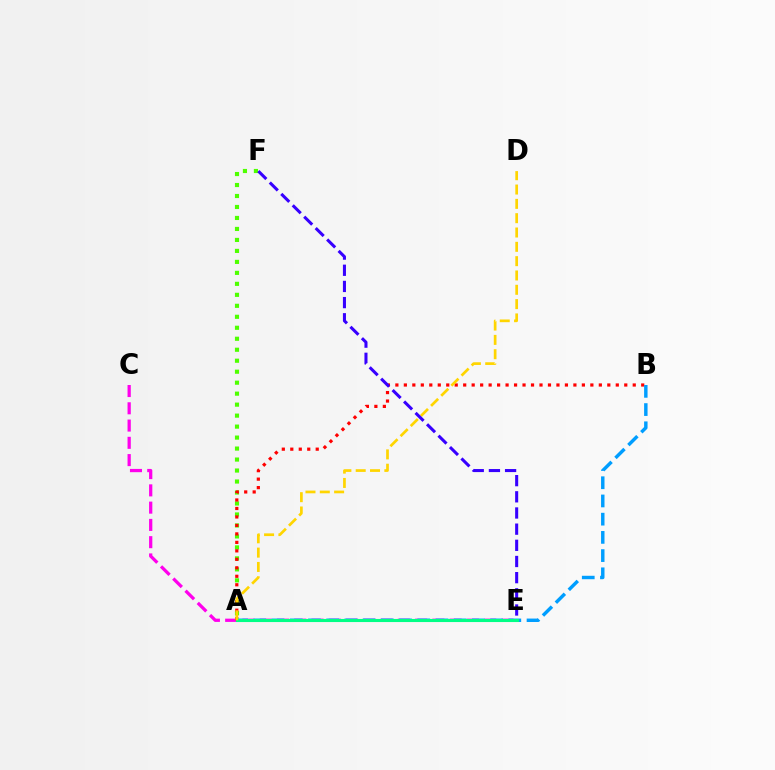{('A', 'F'): [{'color': '#4fff00', 'line_style': 'dotted', 'thickness': 2.98}], ('C', 'E'): [{'color': '#ff00ed', 'line_style': 'dashed', 'thickness': 2.35}], ('A', 'B'): [{'color': '#ff0000', 'line_style': 'dotted', 'thickness': 2.3}, {'color': '#009eff', 'line_style': 'dashed', 'thickness': 2.47}], ('A', 'E'): [{'color': '#00ff86', 'line_style': 'solid', 'thickness': 2.23}], ('A', 'D'): [{'color': '#ffd500', 'line_style': 'dashed', 'thickness': 1.95}], ('E', 'F'): [{'color': '#3700ff', 'line_style': 'dashed', 'thickness': 2.2}]}